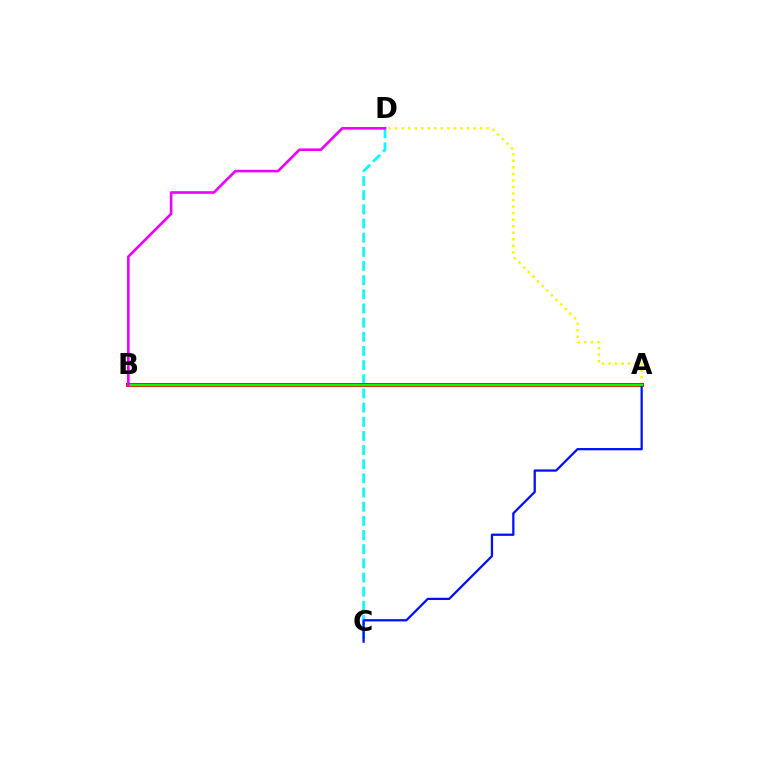{('C', 'D'): [{'color': '#00fff6', 'line_style': 'dashed', 'thickness': 1.92}], ('A', 'D'): [{'color': '#fcf500', 'line_style': 'dotted', 'thickness': 1.78}], ('A', 'B'): [{'color': '#ff0000', 'line_style': 'solid', 'thickness': 2.89}, {'color': '#08ff00', 'line_style': 'solid', 'thickness': 1.75}], ('A', 'C'): [{'color': '#0010ff', 'line_style': 'solid', 'thickness': 1.63}], ('B', 'D'): [{'color': '#ee00ff', 'line_style': 'solid', 'thickness': 1.88}]}